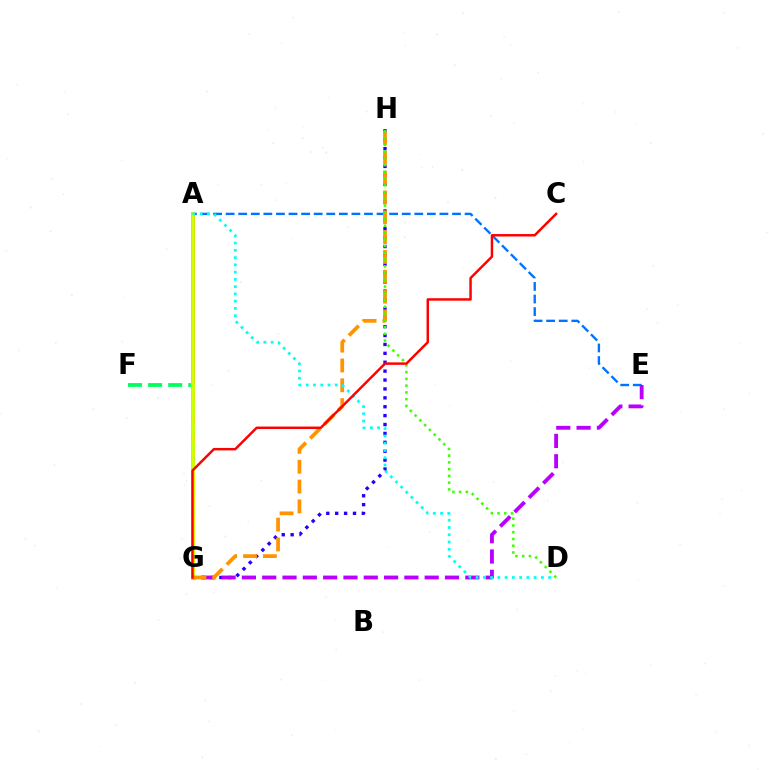{('G', 'H'): [{'color': '#2500ff', 'line_style': 'dotted', 'thickness': 2.42}, {'color': '#ff9400', 'line_style': 'dashed', 'thickness': 2.69}], ('A', 'G'): [{'color': '#ff00ac', 'line_style': 'solid', 'thickness': 2.8}, {'color': '#d1ff00', 'line_style': 'solid', 'thickness': 2.73}], ('F', 'G'): [{'color': '#00ff5c', 'line_style': 'dashed', 'thickness': 2.73}], ('A', 'E'): [{'color': '#0074ff', 'line_style': 'dashed', 'thickness': 1.71}], ('E', 'G'): [{'color': '#b900ff', 'line_style': 'dashed', 'thickness': 2.76}], ('D', 'H'): [{'color': '#3dff00', 'line_style': 'dotted', 'thickness': 1.83}], ('A', 'D'): [{'color': '#00fff6', 'line_style': 'dotted', 'thickness': 1.97}], ('C', 'G'): [{'color': '#ff0000', 'line_style': 'solid', 'thickness': 1.77}]}